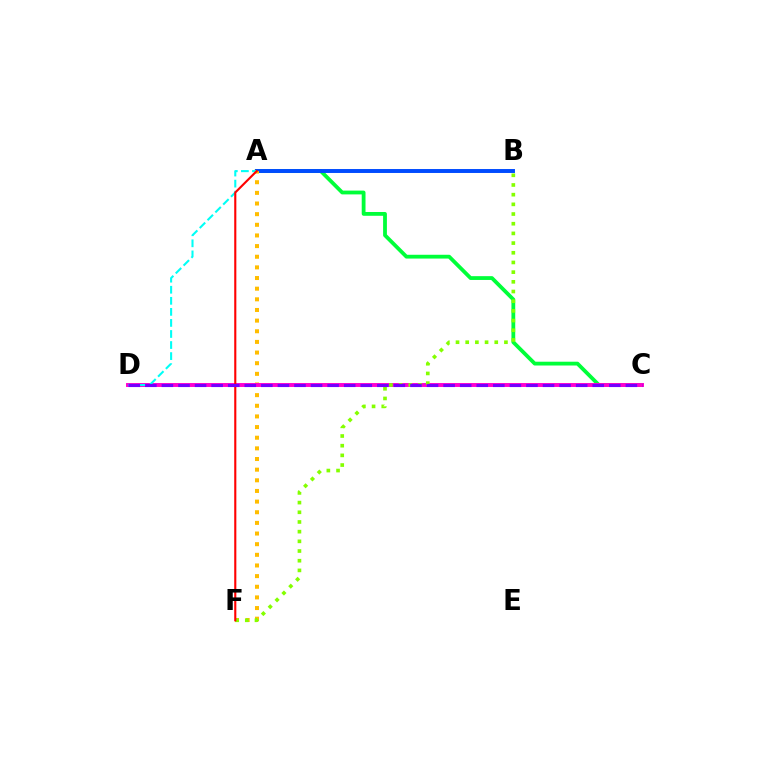{('A', 'C'): [{'color': '#00ff39', 'line_style': 'solid', 'thickness': 2.73}], ('A', 'B'): [{'color': '#004bff', 'line_style': 'solid', 'thickness': 2.84}], ('A', 'F'): [{'color': '#ffbd00', 'line_style': 'dotted', 'thickness': 2.89}, {'color': '#ff0000', 'line_style': 'solid', 'thickness': 1.52}], ('C', 'D'): [{'color': '#ff00cf', 'line_style': 'solid', 'thickness': 2.83}, {'color': '#7200ff', 'line_style': 'dashed', 'thickness': 2.25}], ('B', 'F'): [{'color': '#84ff00', 'line_style': 'dotted', 'thickness': 2.63}], ('A', 'D'): [{'color': '#00fff6', 'line_style': 'dashed', 'thickness': 1.5}]}